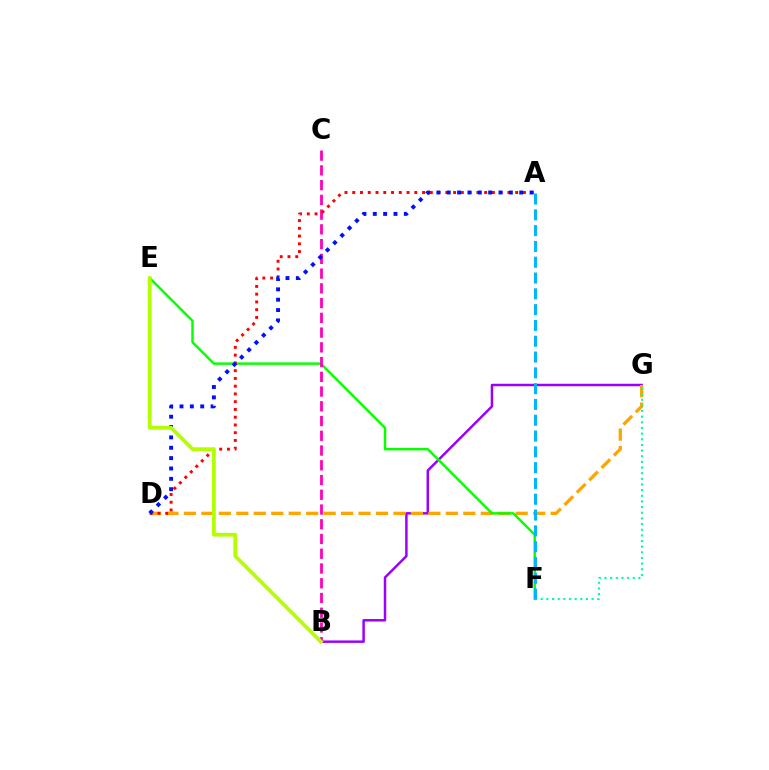{('B', 'G'): [{'color': '#9b00ff', 'line_style': 'solid', 'thickness': 1.78}], ('D', 'G'): [{'color': '#ffa500', 'line_style': 'dashed', 'thickness': 2.37}], ('E', 'F'): [{'color': '#08ff00', 'line_style': 'solid', 'thickness': 1.77}], ('F', 'G'): [{'color': '#00ff9d', 'line_style': 'dotted', 'thickness': 1.54}], ('B', 'C'): [{'color': '#ff00bd', 'line_style': 'dashed', 'thickness': 2.0}], ('A', 'D'): [{'color': '#ff0000', 'line_style': 'dotted', 'thickness': 2.11}, {'color': '#0010ff', 'line_style': 'dotted', 'thickness': 2.81}], ('A', 'F'): [{'color': '#00b5ff', 'line_style': 'dashed', 'thickness': 2.15}], ('B', 'E'): [{'color': '#b3ff00', 'line_style': 'solid', 'thickness': 2.71}]}